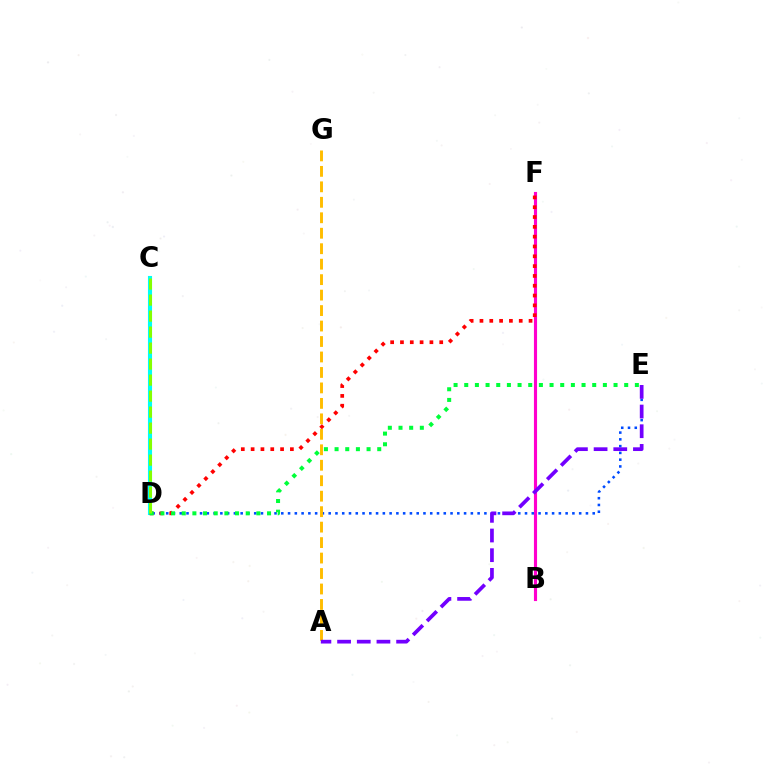{('B', 'F'): [{'color': '#ff00cf', 'line_style': 'solid', 'thickness': 2.25}], ('C', 'D'): [{'color': '#00fff6', 'line_style': 'solid', 'thickness': 2.95}, {'color': '#84ff00', 'line_style': 'dashed', 'thickness': 2.17}], ('D', 'E'): [{'color': '#004bff', 'line_style': 'dotted', 'thickness': 1.84}, {'color': '#00ff39', 'line_style': 'dotted', 'thickness': 2.9}], ('D', 'F'): [{'color': '#ff0000', 'line_style': 'dotted', 'thickness': 2.67}], ('A', 'G'): [{'color': '#ffbd00', 'line_style': 'dashed', 'thickness': 2.1}], ('A', 'E'): [{'color': '#7200ff', 'line_style': 'dashed', 'thickness': 2.67}]}